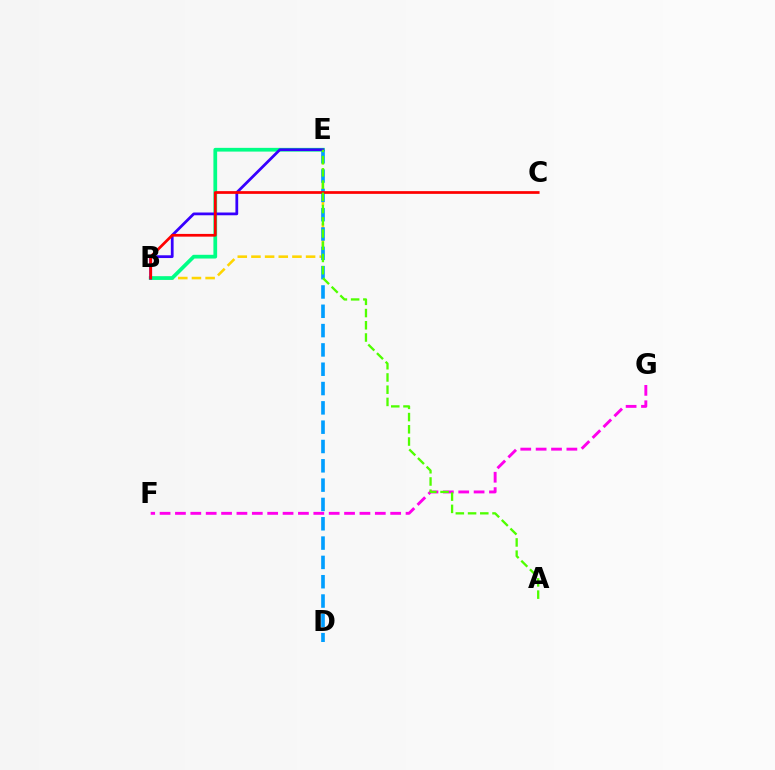{('B', 'E'): [{'color': '#ffd500', 'line_style': 'dashed', 'thickness': 1.86}, {'color': '#00ff86', 'line_style': 'solid', 'thickness': 2.69}, {'color': '#3700ff', 'line_style': 'solid', 'thickness': 1.99}], ('D', 'E'): [{'color': '#009eff', 'line_style': 'dashed', 'thickness': 2.62}], ('F', 'G'): [{'color': '#ff00ed', 'line_style': 'dashed', 'thickness': 2.09}], ('B', 'C'): [{'color': '#ff0000', 'line_style': 'solid', 'thickness': 1.96}], ('A', 'E'): [{'color': '#4fff00', 'line_style': 'dashed', 'thickness': 1.66}]}